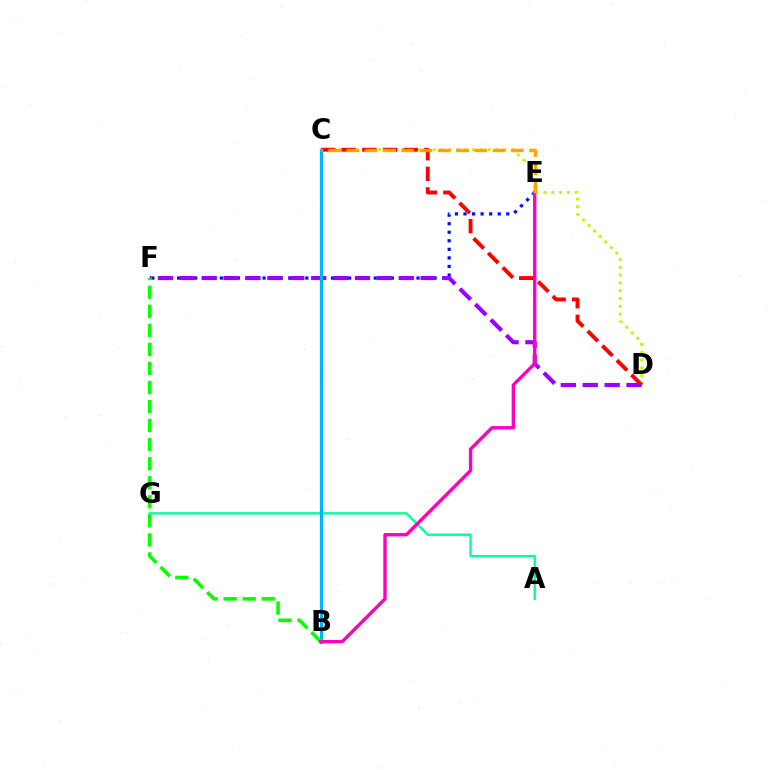{('E', 'F'): [{'color': '#0010ff', 'line_style': 'dotted', 'thickness': 2.32}], ('C', 'D'): [{'color': '#b3ff00', 'line_style': 'dotted', 'thickness': 2.12}, {'color': '#ff0000', 'line_style': 'dashed', 'thickness': 2.8}], ('A', 'G'): [{'color': '#00ff9d', 'line_style': 'solid', 'thickness': 1.69}], ('D', 'F'): [{'color': '#9b00ff', 'line_style': 'dashed', 'thickness': 2.97}], ('B', 'C'): [{'color': '#00b5ff', 'line_style': 'solid', 'thickness': 2.33}], ('B', 'F'): [{'color': '#08ff00', 'line_style': 'dashed', 'thickness': 2.59}], ('B', 'E'): [{'color': '#ff00bd', 'line_style': 'solid', 'thickness': 2.42}], ('C', 'E'): [{'color': '#ffa500', 'line_style': 'dashed', 'thickness': 2.48}]}